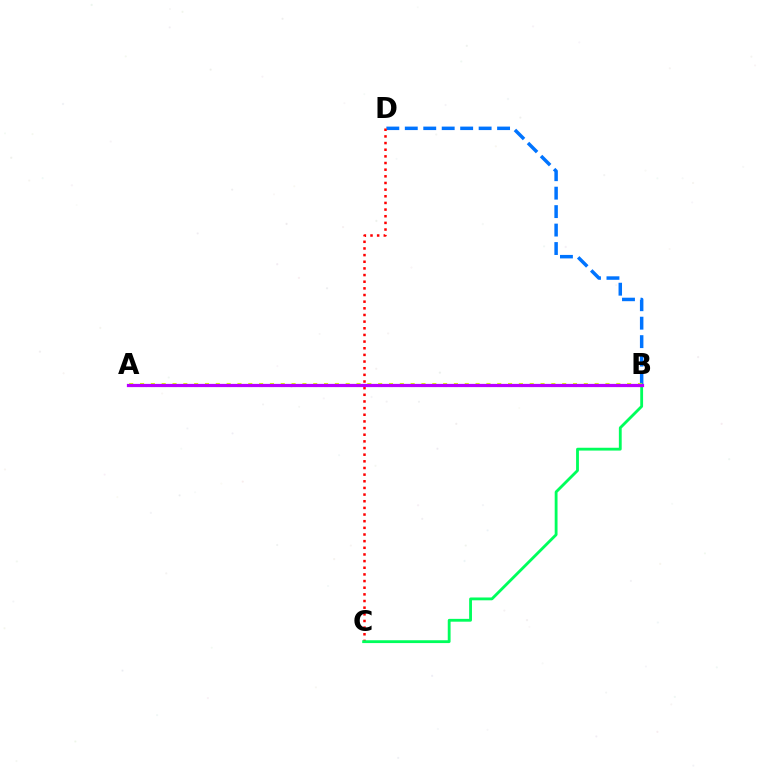{('B', 'D'): [{'color': '#0074ff', 'line_style': 'dashed', 'thickness': 2.51}], ('A', 'B'): [{'color': '#d1ff00', 'line_style': 'dotted', 'thickness': 2.94}, {'color': '#b900ff', 'line_style': 'solid', 'thickness': 2.32}], ('C', 'D'): [{'color': '#ff0000', 'line_style': 'dotted', 'thickness': 1.81}], ('B', 'C'): [{'color': '#00ff5c', 'line_style': 'solid', 'thickness': 2.03}]}